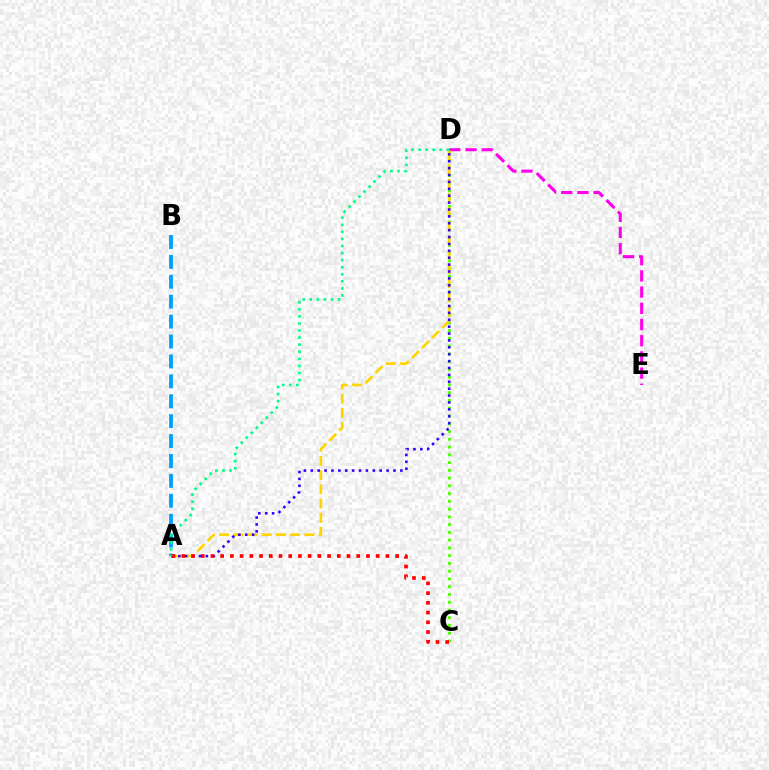{('C', 'D'): [{'color': '#4fff00', 'line_style': 'dotted', 'thickness': 2.11}], ('A', 'B'): [{'color': '#009eff', 'line_style': 'dashed', 'thickness': 2.7}], ('D', 'E'): [{'color': '#ff00ed', 'line_style': 'dashed', 'thickness': 2.2}], ('A', 'D'): [{'color': '#ffd500', 'line_style': 'dashed', 'thickness': 1.93}, {'color': '#3700ff', 'line_style': 'dotted', 'thickness': 1.87}, {'color': '#00ff86', 'line_style': 'dotted', 'thickness': 1.92}], ('A', 'C'): [{'color': '#ff0000', 'line_style': 'dotted', 'thickness': 2.64}]}